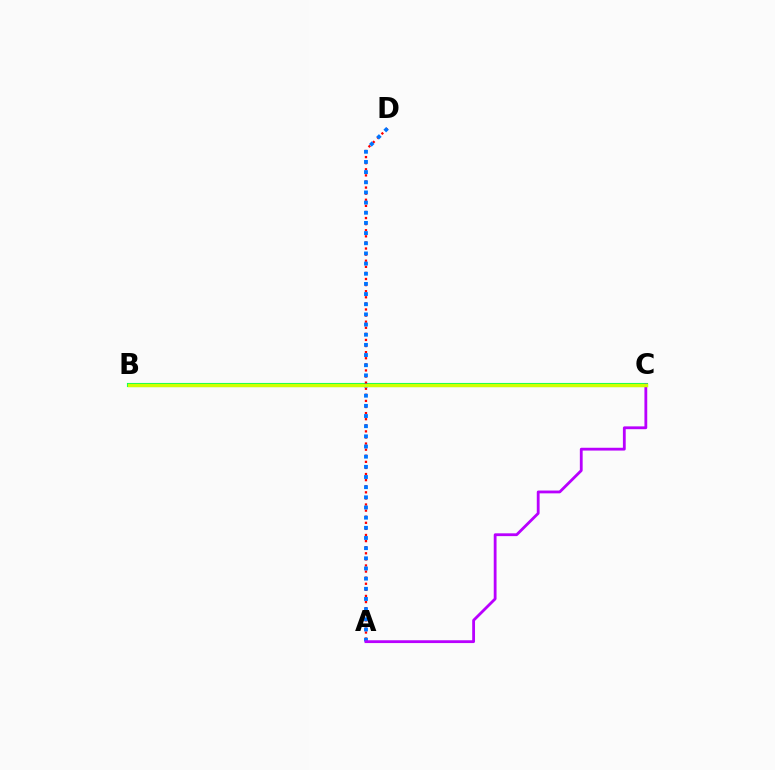{('B', 'C'): [{'color': '#00ff5c', 'line_style': 'solid', 'thickness': 2.95}, {'color': '#d1ff00', 'line_style': 'solid', 'thickness': 2.45}], ('A', 'D'): [{'color': '#ff0000', 'line_style': 'dotted', 'thickness': 1.66}, {'color': '#0074ff', 'line_style': 'dotted', 'thickness': 2.76}], ('A', 'C'): [{'color': '#b900ff', 'line_style': 'solid', 'thickness': 2.02}]}